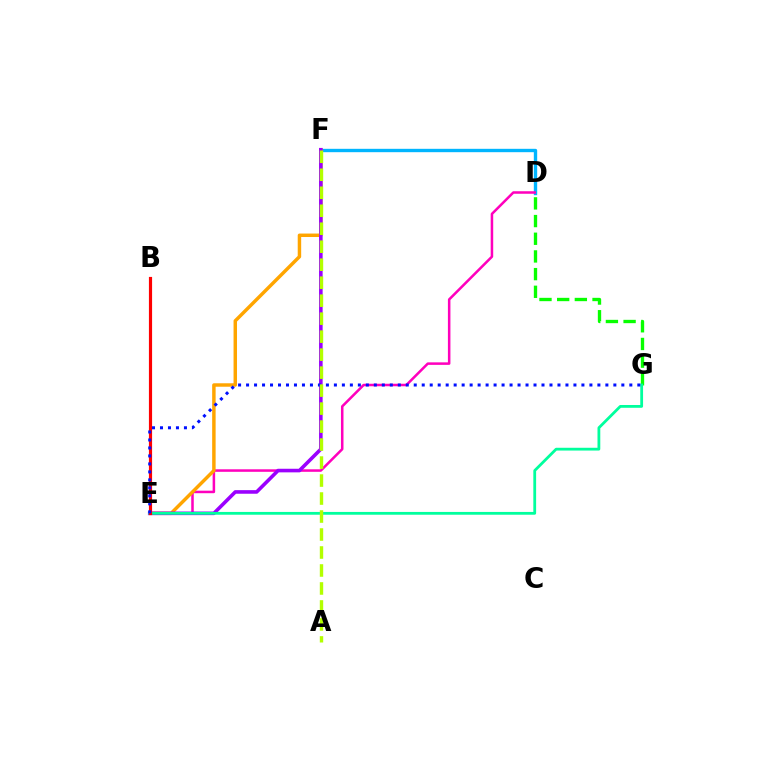{('D', 'G'): [{'color': '#08ff00', 'line_style': 'dashed', 'thickness': 2.4}], ('D', 'F'): [{'color': '#00b5ff', 'line_style': 'solid', 'thickness': 2.43}], ('D', 'E'): [{'color': '#ff00bd', 'line_style': 'solid', 'thickness': 1.82}], ('E', 'F'): [{'color': '#ffa500', 'line_style': 'solid', 'thickness': 2.49}, {'color': '#9b00ff', 'line_style': 'solid', 'thickness': 2.59}], ('E', 'G'): [{'color': '#00ff9d', 'line_style': 'solid', 'thickness': 2.01}, {'color': '#0010ff', 'line_style': 'dotted', 'thickness': 2.17}], ('B', 'E'): [{'color': '#ff0000', 'line_style': 'solid', 'thickness': 2.28}], ('A', 'F'): [{'color': '#b3ff00', 'line_style': 'dashed', 'thickness': 2.44}]}